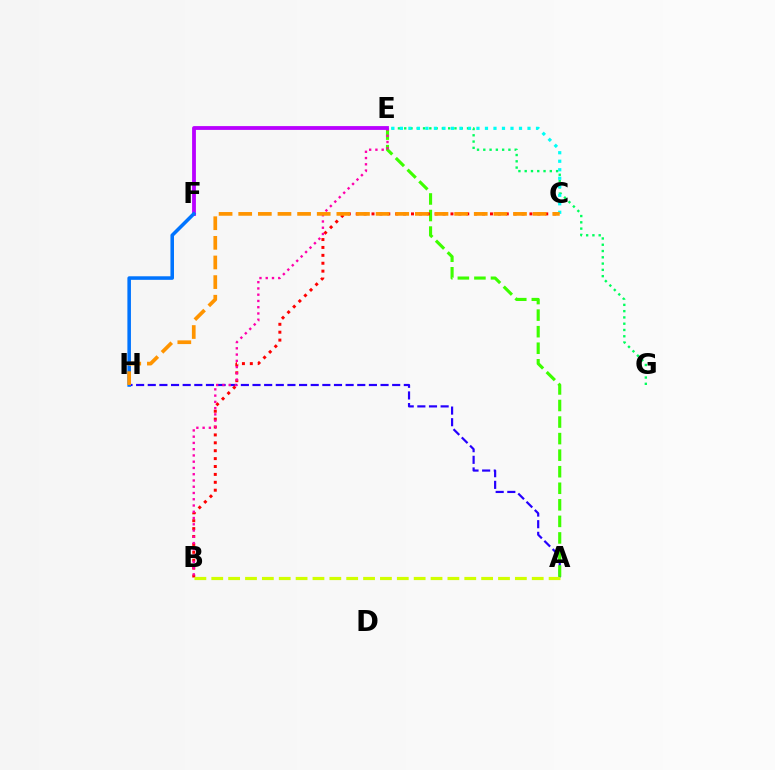{('E', 'G'): [{'color': '#00ff5c', 'line_style': 'dotted', 'thickness': 1.71}], ('A', 'H'): [{'color': '#2500ff', 'line_style': 'dashed', 'thickness': 1.58}], ('A', 'E'): [{'color': '#3dff00', 'line_style': 'dashed', 'thickness': 2.25}], ('B', 'C'): [{'color': '#ff0000', 'line_style': 'dotted', 'thickness': 2.15}], ('B', 'E'): [{'color': '#ff00ac', 'line_style': 'dotted', 'thickness': 1.7}], ('E', 'F'): [{'color': '#b900ff', 'line_style': 'solid', 'thickness': 2.75}], ('A', 'B'): [{'color': '#d1ff00', 'line_style': 'dashed', 'thickness': 2.29}], ('C', 'E'): [{'color': '#00fff6', 'line_style': 'dotted', 'thickness': 2.31}], ('F', 'H'): [{'color': '#0074ff', 'line_style': 'solid', 'thickness': 2.56}], ('C', 'H'): [{'color': '#ff9400', 'line_style': 'dashed', 'thickness': 2.67}]}